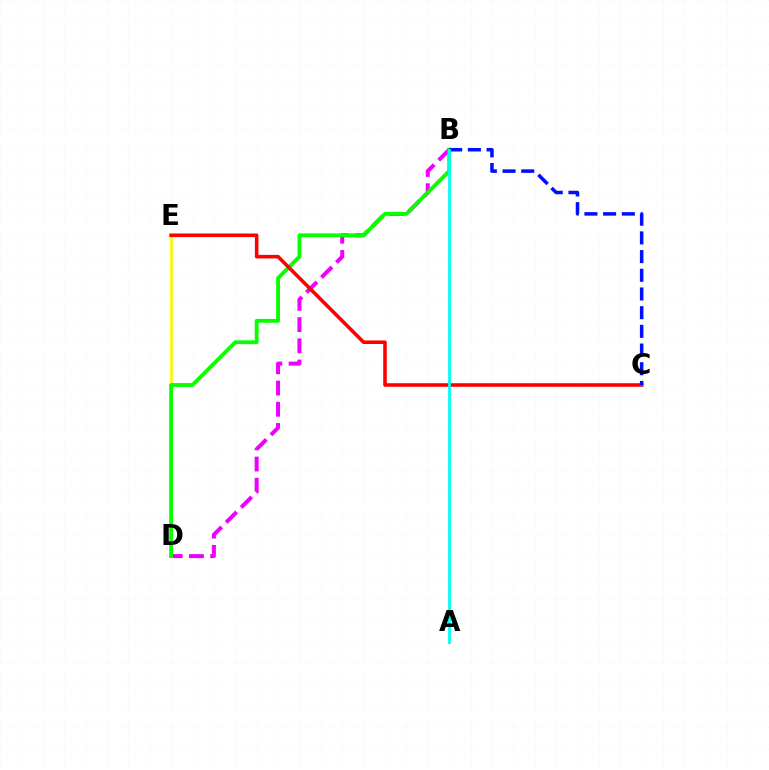{('D', 'E'): [{'color': '#fcf500', 'line_style': 'solid', 'thickness': 1.88}], ('B', 'D'): [{'color': '#ee00ff', 'line_style': 'dashed', 'thickness': 2.88}, {'color': '#08ff00', 'line_style': 'solid', 'thickness': 2.77}], ('C', 'E'): [{'color': '#ff0000', 'line_style': 'solid', 'thickness': 2.58}], ('B', 'C'): [{'color': '#0010ff', 'line_style': 'dashed', 'thickness': 2.54}], ('A', 'B'): [{'color': '#00fff6', 'line_style': 'solid', 'thickness': 2.0}]}